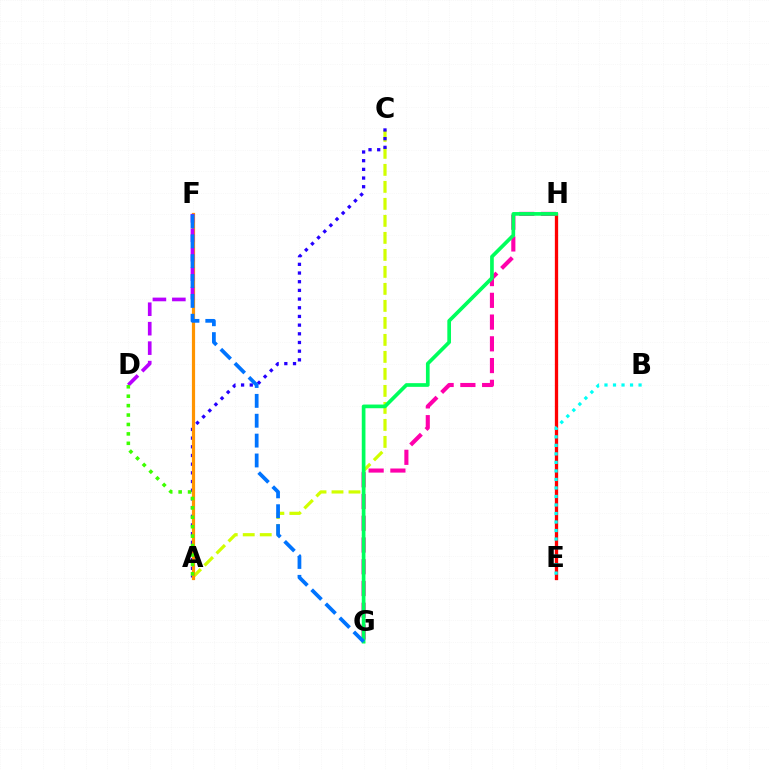{('A', 'C'): [{'color': '#d1ff00', 'line_style': 'dashed', 'thickness': 2.31}, {'color': '#2500ff', 'line_style': 'dotted', 'thickness': 2.36}], ('E', 'H'): [{'color': '#ff0000', 'line_style': 'solid', 'thickness': 2.37}], ('G', 'H'): [{'color': '#ff00ac', 'line_style': 'dashed', 'thickness': 2.95}, {'color': '#00ff5c', 'line_style': 'solid', 'thickness': 2.65}], ('A', 'F'): [{'color': '#ff9400', 'line_style': 'solid', 'thickness': 2.3}], ('D', 'F'): [{'color': '#b900ff', 'line_style': 'dashed', 'thickness': 2.64}], ('A', 'D'): [{'color': '#3dff00', 'line_style': 'dotted', 'thickness': 2.56}], ('B', 'E'): [{'color': '#00fff6', 'line_style': 'dotted', 'thickness': 2.31}], ('F', 'G'): [{'color': '#0074ff', 'line_style': 'dashed', 'thickness': 2.7}]}